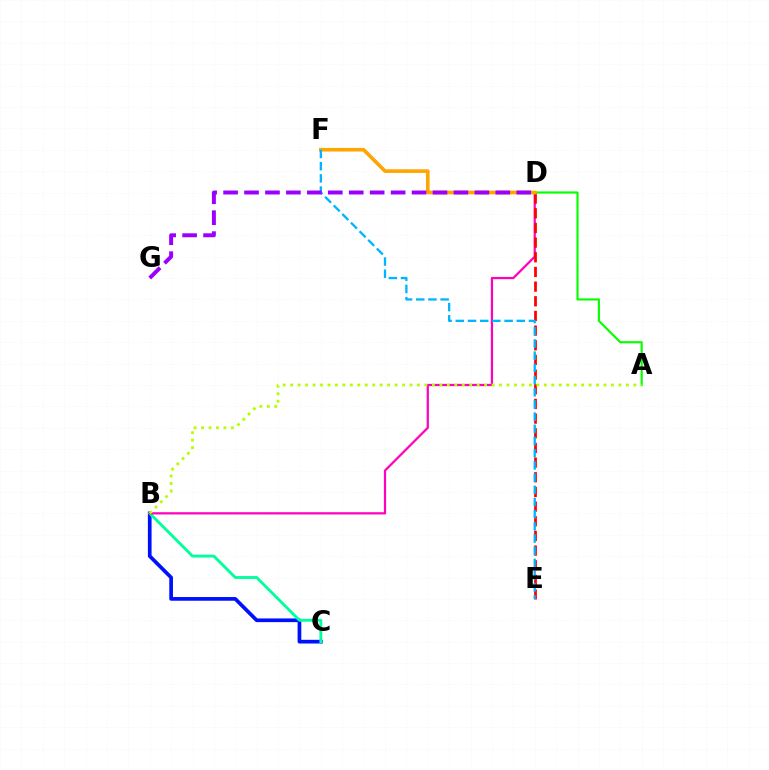{('B', 'C'): [{'color': '#0010ff', 'line_style': 'solid', 'thickness': 2.66}, {'color': '#00ff9d', 'line_style': 'solid', 'thickness': 2.07}], ('A', 'D'): [{'color': '#08ff00', 'line_style': 'solid', 'thickness': 1.55}], ('B', 'D'): [{'color': '#ff00bd', 'line_style': 'solid', 'thickness': 1.61}], ('D', 'E'): [{'color': '#ff0000', 'line_style': 'dashed', 'thickness': 1.99}], ('D', 'F'): [{'color': '#ffa500', 'line_style': 'solid', 'thickness': 2.62}], ('E', 'F'): [{'color': '#00b5ff', 'line_style': 'dashed', 'thickness': 1.66}], ('A', 'B'): [{'color': '#b3ff00', 'line_style': 'dotted', 'thickness': 2.03}], ('D', 'G'): [{'color': '#9b00ff', 'line_style': 'dashed', 'thickness': 2.84}]}